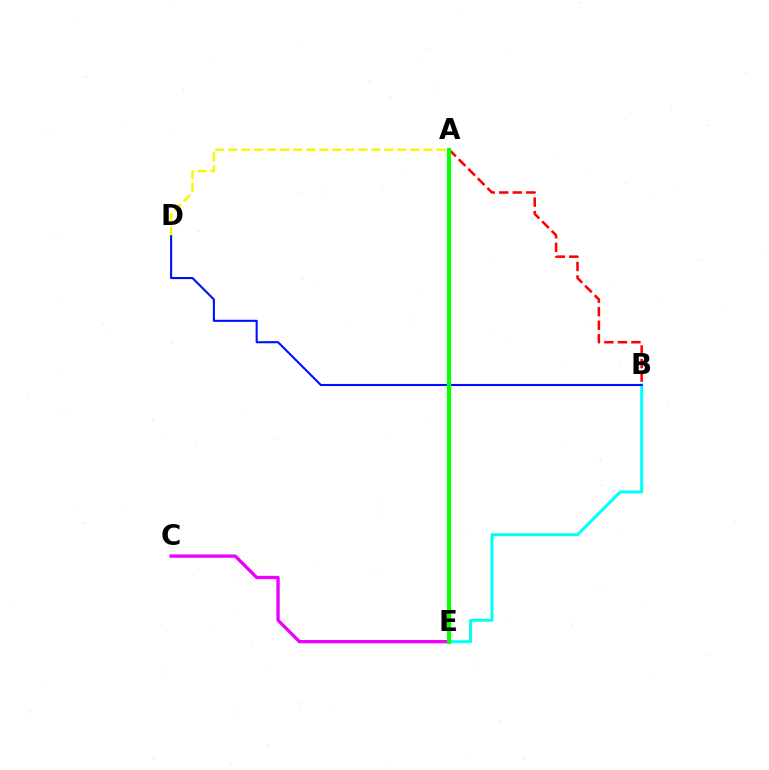{('A', 'B'): [{'color': '#ff0000', 'line_style': 'dashed', 'thickness': 1.84}], ('B', 'E'): [{'color': '#00fff6', 'line_style': 'solid', 'thickness': 2.13}], ('C', 'E'): [{'color': '#ee00ff', 'line_style': 'solid', 'thickness': 2.38}], ('B', 'D'): [{'color': '#0010ff', 'line_style': 'solid', 'thickness': 1.51}], ('A', 'E'): [{'color': '#08ff00', 'line_style': 'solid', 'thickness': 3.0}], ('A', 'D'): [{'color': '#fcf500', 'line_style': 'dashed', 'thickness': 1.77}]}